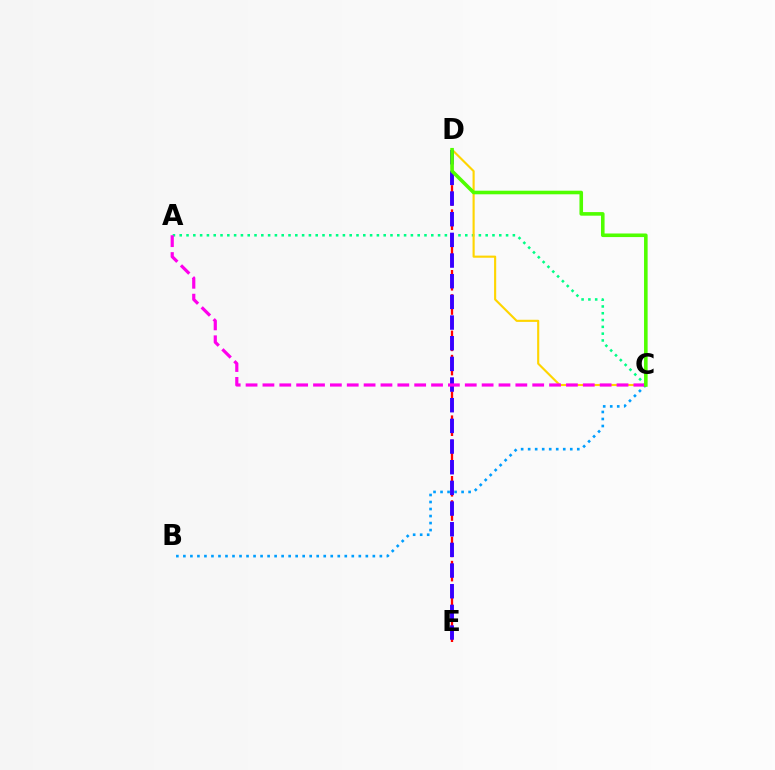{('A', 'C'): [{'color': '#00ff86', 'line_style': 'dotted', 'thickness': 1.85}, {'color': '#ff00ed', 'line_style': 'dashed', 'thickness': 2.29}], ('D', 'E'): [{'color': '#ff0000', 'line_style': 'dashed', 'thickness': 1.65}, {'color': '#3700ff', 'line_style': 'dashed', 'thickness': 2.81}], ('C', 'D'): [{'color': '#ffd500', 'line_style': 'solid', 'thickness': 1.54}, {'color': '#4fff00', 'line_style': 'solid', 'thickness': 2.58}], ('B', 'C'): [{'color': '#009eff', 'line_style': 'dotted', 'thickness': 1.91}]}